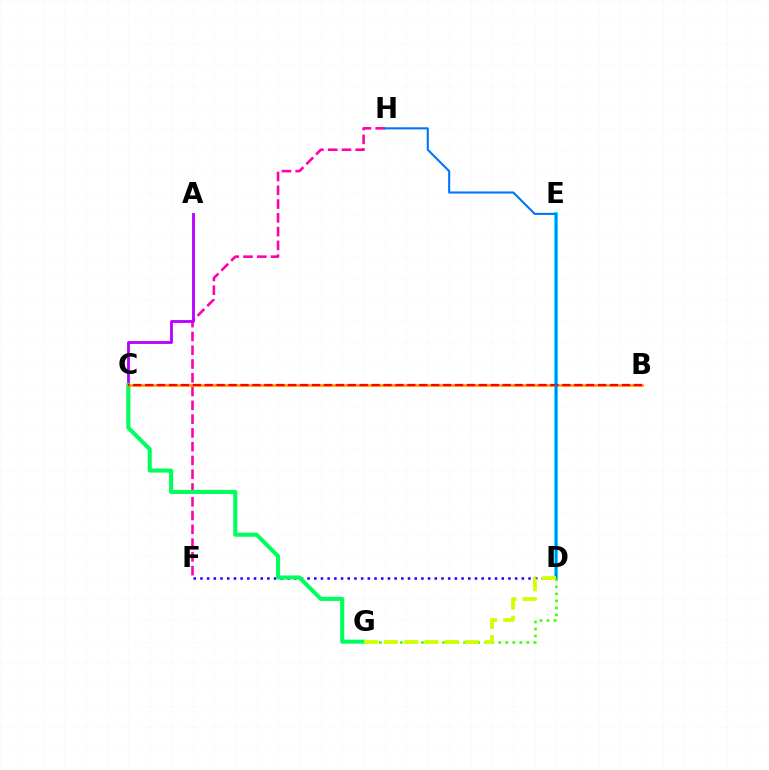{('D', 'E'): [{'color': '#00fff6', 'line_style': 'solid', 'thickness': 2.92}], ('D', 'F'): [{'color': '#2500ff', 'line_style': 'dotted', 'thickness': 1.82}], ('D', 'G'): [{'color': '#3dff00', 'line_style': 'dotted', 'thickness': 1.91}, {'color': '#d1ff00', 'line_style': 'dashed', 'thickness': 2.74}], ('F', 'H'): [{'color': '#ff00ac', 'line_style': 'dashed', 'thickness': 1.87}], ('A', 'C'): [{'color': '#b900ff', 'line_style': 'solid', 'thickness': 2.05}], ('C', 'G'): [{'color': '#00ff5c', 'line_style': 'solid', 'thickness': 2.93}], ('B', 'C'): [{'color': '#ff9400', 'line_style': 'solid', 'thickness': 1.9}, {'color': '#ff0000', 'line_style': 'dashed', 'thickness': 1.62}], ('D', 'H'): [{'color': '#0074ff', 'line_style': 'solid', 'thickness': 1.51}]}